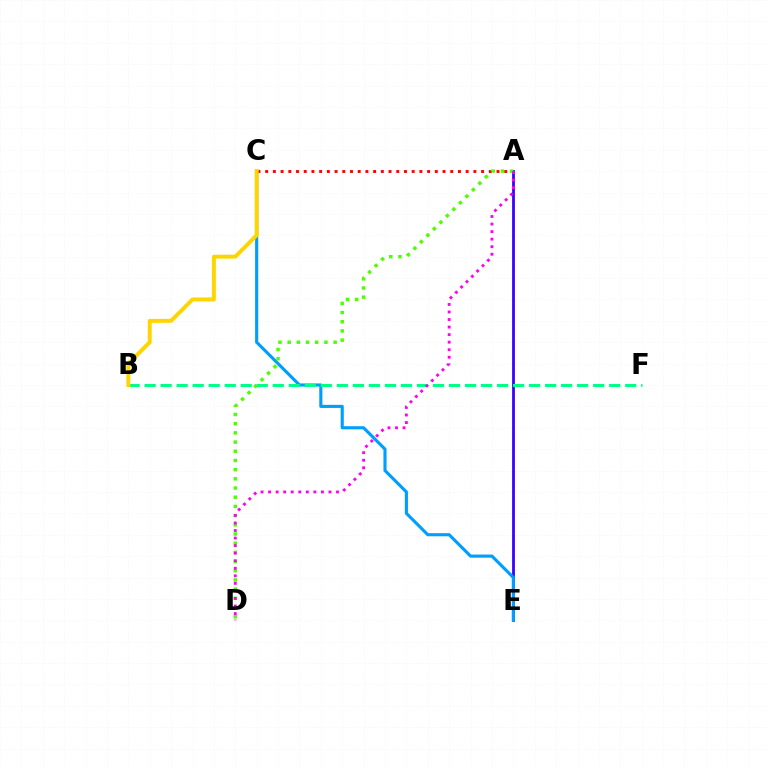{('A', 'C'): [{'color': '#ff0000', 'line_style': 'dotted', 'thickness': 2.1}], ('A', 'E'): [{'color': '#3700ff', 'line_style': 'solid', 'thickness': 2.0}], ('C', 'E'): [{'color': '#009eff', 'line_style': 'solid', 'thickness': 2.25}], ('B', 'F'): [{'color': '#00ff86', 'line_style': 'dashed', 'thickness': 2.18}], ('A', 'D'): [{'color': '#4fff00', 'line_style': 'dotted', 'thickness': 2.5}, {'color': '#ff00ed', 'line_style': 'dotted', 'thickness': 2.05}], ('B', 'C'): [{'color': '#ffd500', 'line_style': 'solid', 'thickness': 2.84}]}